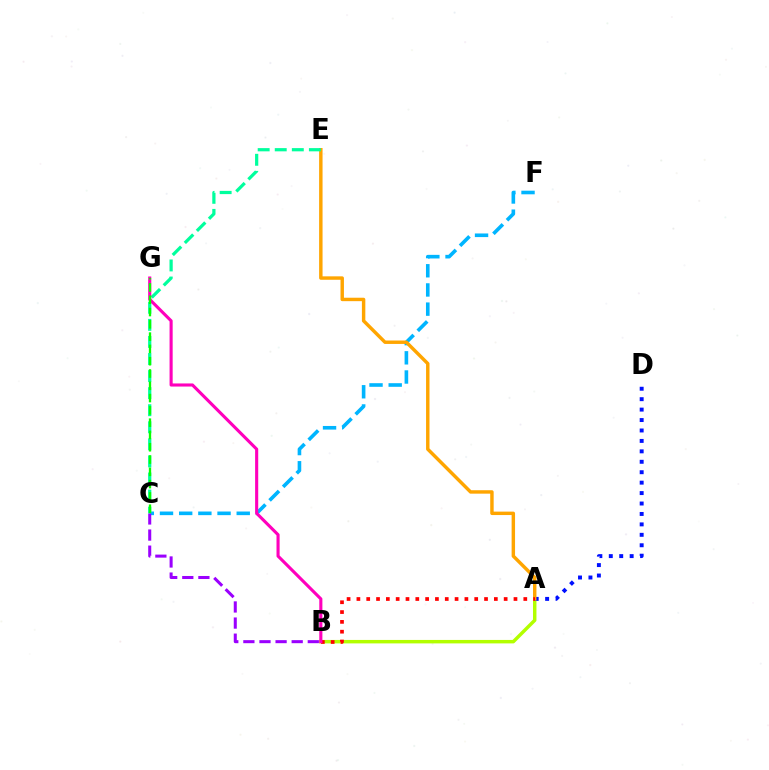{('A', 'B'): [{'color': '#b3ff00', 'line_style': 'solid', 'thickness': 2.49}, {'color': '#ff0000', 'line_style': 'dotted', 'thickness': 2.67}], ('C', 'F'): [{'color': '#00b5ff', 'line_style': 'dashed', 'thickness': 2.61}], ('B', 'C'): [{'color': '#9b00ff', 'line_style': 'dashed', 'thickness': 2.19}], ('A', 'D'): [{'color': '#0010ff', 'line_style': 'dotted', 'thickness': 2.83}], ('A', 'E'): [{'color': '#ffa500', 'line_style': 'solid', 'thickness': 2.47}], ('C', 'E'): [{'color': '#00ff9d', 'line_style': 'dashed', 'thickness': 2.32}], ('B', 'G'): [{'color': '#ff00bd', 'line_style': 'solid', 'thickness': 2.24}], ('C', 'G'): [{'color': '#08ff00', 'line_style': 'dashed', 'thickness': 1.67}]}